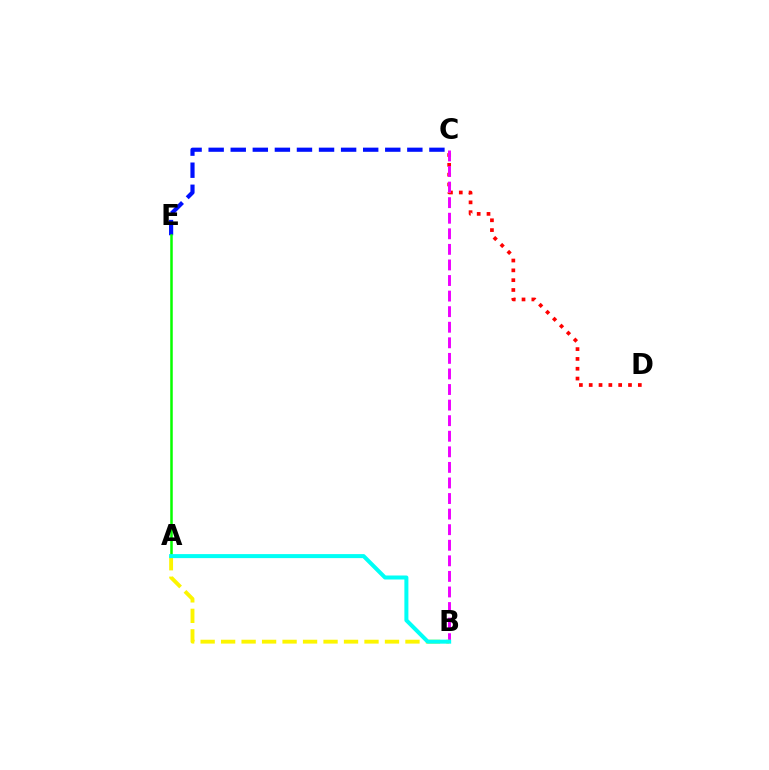{('C', 'E'): [{'color': '#0010ff', 'line_style': 'dashed', 'thickness': 3.0}], ('A', 'E'): [{'color': '#08ff00', 'line_style': 'solid', 'thickness': 1.81}], ('C', 'D'): [{'color': '#ff0000', 'line_style': 'dotted', 'thickness': 2.67}], ('B', 'C'): [{'color': '#ee00ff', 'line_style': 'dashed', 'thickness': 2.12}], ('A', 'B'): [{'color': '#fcf500', 'line_style': 'dashed', 'thickness': 2.78}, {'color': '#00fff6', 'line_style': 'solid', 'thickness': 2.89}]}